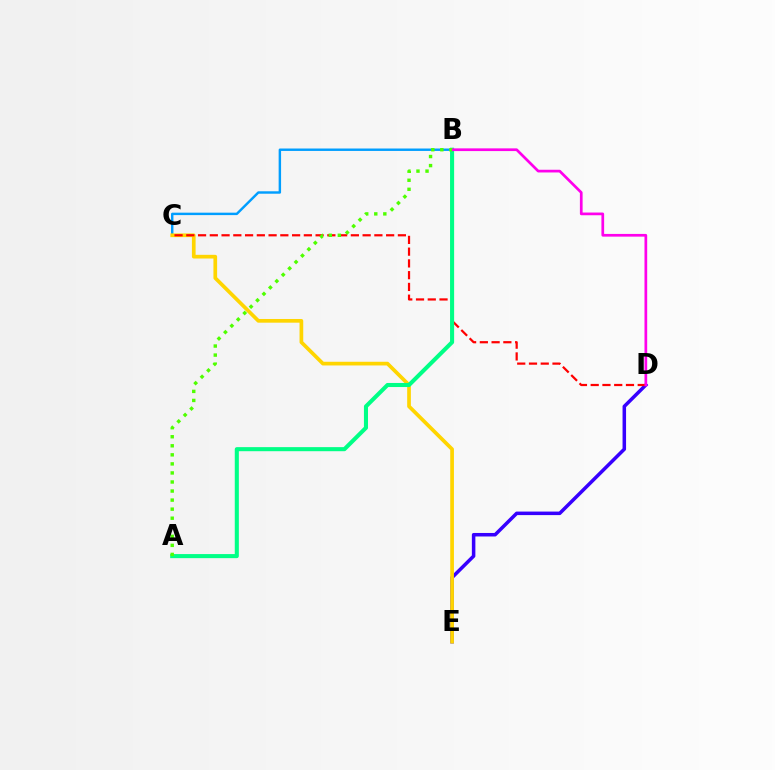{('D', 'E'): [{'color': '#3700ff', 'line_style': 'solid', 'thickness': 2.53}], ('B', 'C'): [{'color': '#009eff', 'line_style': 'solid', 'thickness': 1.75}], ('C', 'E'): [{'color': '#ffd500', 'line_style': 'solid', 'thickness': 2.66}], ('C', 'D'): [{'color': '#ff0000', 'line_style': 'dashed', 'thickness': 1.6}], ('A', 'B'): [{'color': '#00ff86', 'line_style': 'solid', 'thickness': 2.93}, {'color': '#4fff00', 'line_style': 'dotted', 'thickness': 2.46}], ('B', 'D'): [{'color': '#ff00ed', 'line_style': 'solid', 'thickness': 1.95}]}